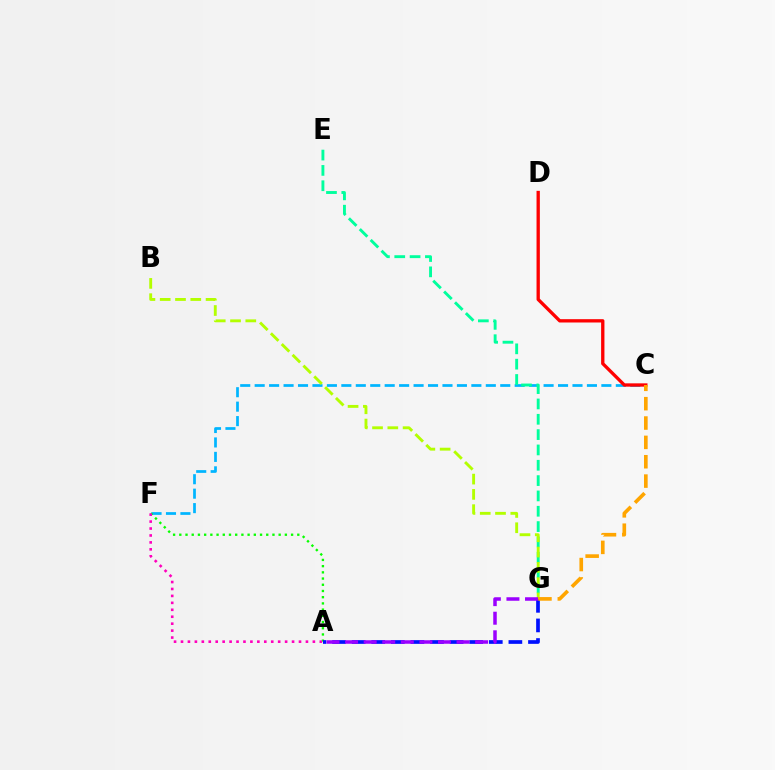{('C', 'F'): [{'color': '#00b5ff', 'line_style': 'dashed', 'thickness': 1.96}], ('A', 'F'): [{'color': '#08ff00', 'line_style': 'dotted', 'thickness': 1.69}, {'color': '#ff00bd', 'line_style': 'dotted', 'thickness': 1.89}], ('A', 'G'): [{'color': '#0010ff', 'line_style': 'dashed', 'thickness': 2.66}, {'color': '#9b00ff', 'line_style': 'dashed', 'thickness': 2.52}], ('E', 'G'): [{'color': '#00ff9d', 'line_style': 'dashed', 'thickness': 2.08}], ('C', 'D'): [{'color': '#ff0000', 'line_style': 'solid', 'thickness': 2.39}], ('B', 'G'): [{'color': '#b3ff00', 'line_style': 'dashed', 'thickness': 2.08}], ('C', 'G'): [{'color': '#ffa500', 'line_style': 'dashed', 'thickness': 2.63}]}